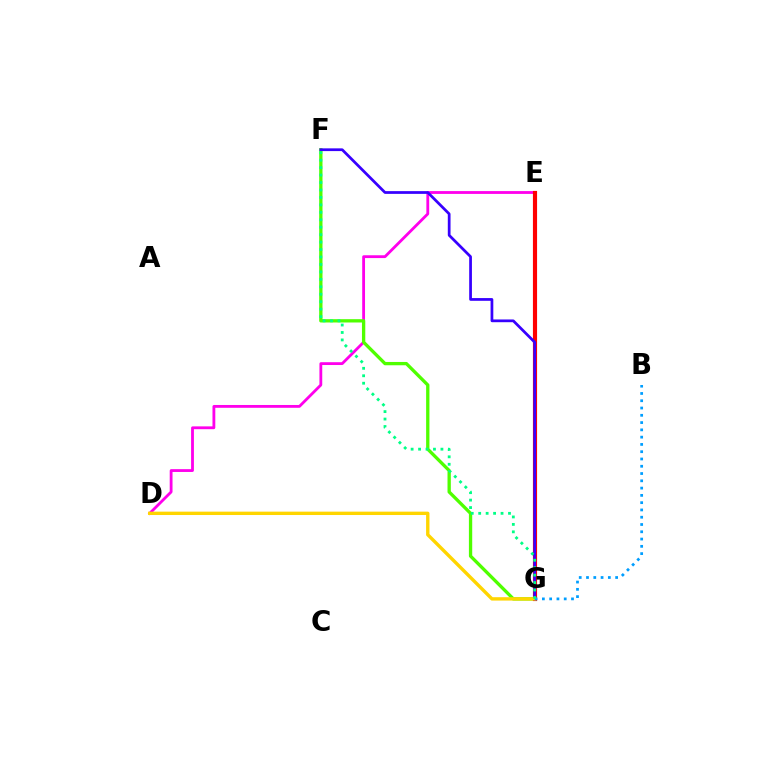{('D', 'E'): [{'color': '#ff00ed', 'line_style': 'solid', 'thickness': 2.03}], ('F', 'G'): [{'color': '#4fff00', 'line_style': 'solid', 'thickness': 2.38}, {'color': '#3700ff', 'line_style': 'solid', 'thickness': 1.97}, {'color': '#00ff86', 'line_style': 'dotted', 'thickness': 2.02}], ('E', 'G'): [{'color': '#ff0000', 'line_style': 'solid', 'thickness': 2.99}], ('D', 'G'): [{'color': '#ffd500', 'line_style': 'solid', 'thickness': 2.43}], ('B', 'G'): [{'color': '#009eff', 'line_style': 'dotted', 'thickness': 1.98}]}